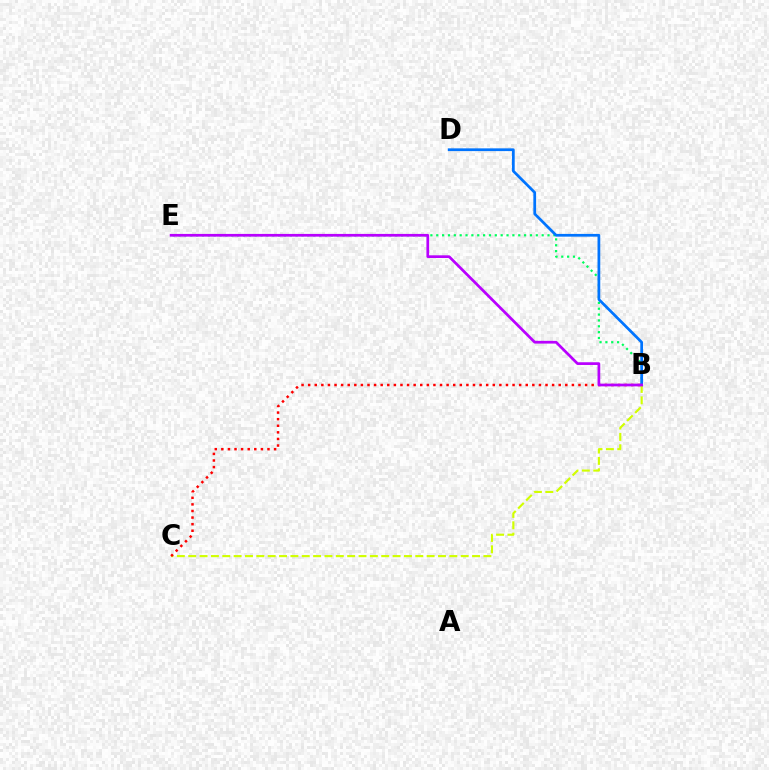{('B', 'E'): [{'color': '#00ff5c', 'line_style': 'dotted', 'thickness': 1.59}, {'color': '#b900ff', 'line_style': 'solid', 'thickness': 1.96}], ('B', 'D'): [{'color': '#0074ff', 'line_style': 'solid', 'thickness': 1.98}], ('B', 'C'): [{'color': '#d1ff00', 'line_style': 'dashed', 'thickness': 1.54}, {'color': '#ff0000', 'line_style': 'dotted', 'thickness': 1.79}]}